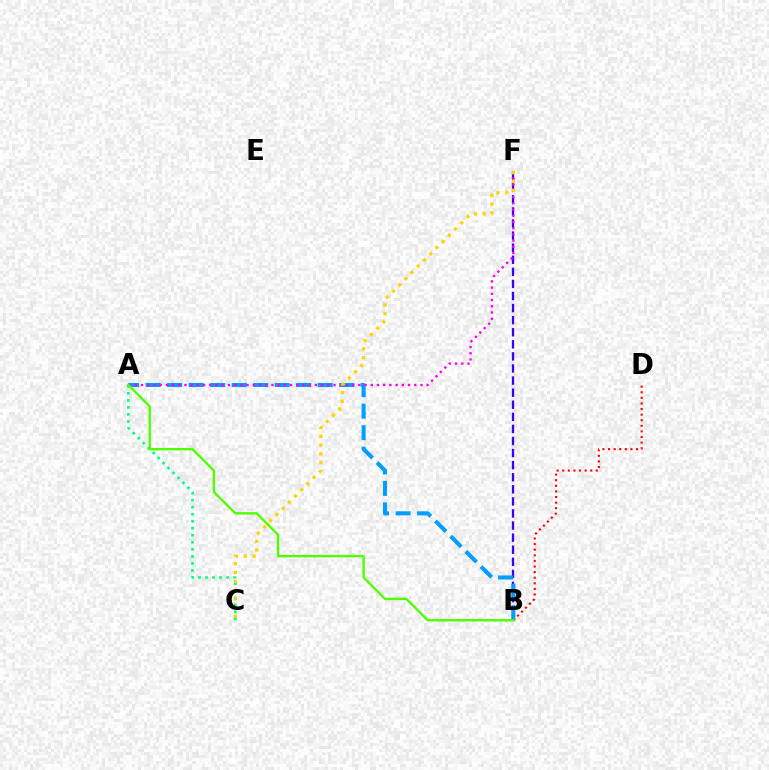{('A', 'C'): [{'color': '#00ff86', 'line_style': 'dotted', 'thickness': 1.91}], ('B', 'D'): [{'color': '#ff0000', 'line_style': 'dotted', 'thickness': 1.52}], ('B', 'F'): [{'color': '#3700ff', 'line_style': 'dashed', 'thickness': 1.64}], ('A', 'B'): [{'color': '#009eff', 'line_style': 'dashed', 'thickness': 2.92}, {'color': '#4fff00', 'line_style': 'solid', 'thickness': 1.71}], ('A', 'F'): [{'color': '#ff00ed', 'line_style': 'dotted', 'thickness': 1.69}], ('C', 'F'): [{'color': '#ffd500', 'line_style': 'dotted', 'thickness': 2.38}]}